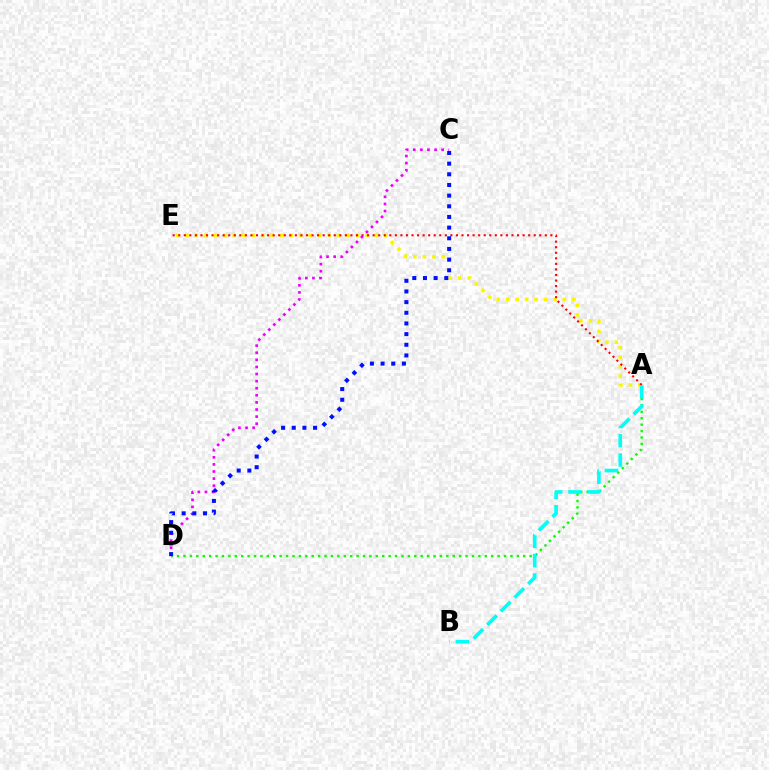{('A', 'E'): [{'color': '#fcf500', 'line_style': 'dotted', 'thickness': 2.57}, {'color': '#ff0000', 'line_style': 'dotted', 'thickness': 1.51}], ('A', 'D'): [{'color': '#08ff00', 'line_style': 'dotted', 'thickness': 1.74}], ('A', 'B'): [{'color': '#00fff6', 'line_style': 'dashed', 'thickness': 2.62}], ('C', 'D'): [{'color': '#ee00ff', 'line_style': 'dotted', 'thickness': 1.93}, {'color': '#0010ff', 'line_style': 'dotted', 'thickness': 2.9}]}